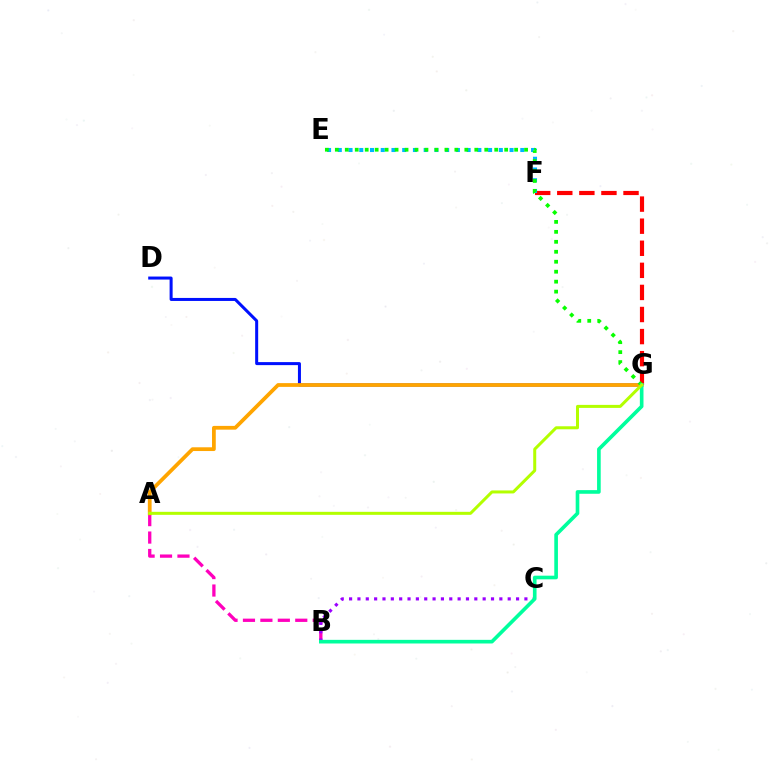{('F', 'G'): [{'color': '#ff0000', 'line_style': 'dashed', 'thickness': 3.0}], ('A', 'B'): [{'color': '#ff00bd', 'line_style': 'dashed', 'thickness': 2.37}], ('D', 'G'): [{'color': '#0010ff', 'line_style': 'solid', 'thickness': 2.17}], ('E', 'F'): [{'color': '#00b5ff', 'line_style': 'dotted', 'thickness': 2.92}], ('B', 'C'): [{'color': '#9b00ff', 'line_style': 'dotted', 'thickness': 2.27}], ('A', 'G'): [{'color': '#ffa500', 'line_style': 'solid', 'thickness': 2.7}, {'color': '#b3ff00', 'line_style': 'solid', 'thickness': 2.17}], ('E', 'G'): [{'color': '#08ff00', 'line_style': 'dotted', 'thickness': 2.71}], ('B', 'G'): [{'color': '#00ff9d', 'line_style': 'solid', 'thickness': 2.62}]}